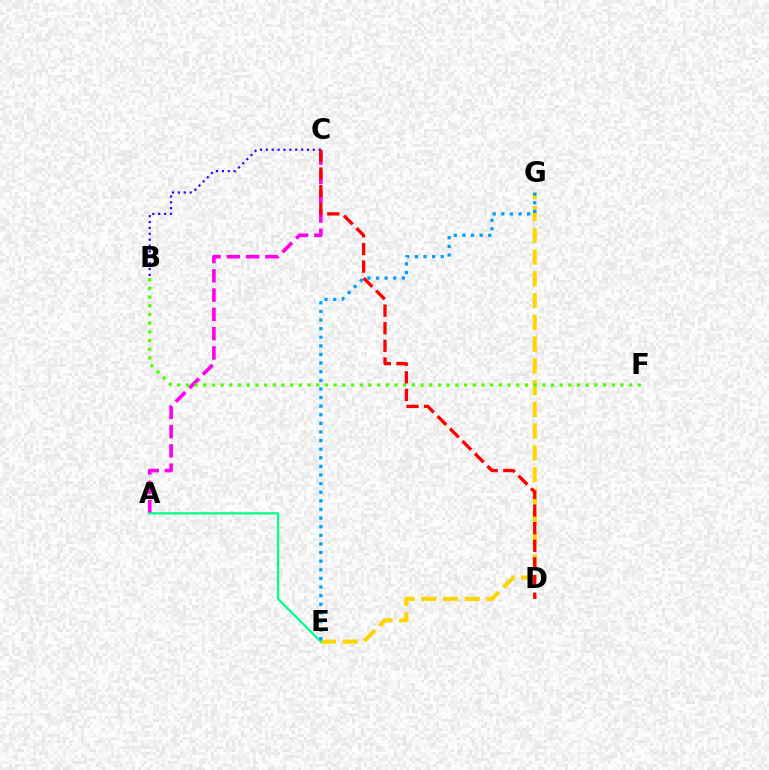{('A', 'C'): [{'color': '#ff00ed', 'line_style': 'dashed', 'thickness': 2.62}], ('E', 'G'): [{'color': '#ffd500', 'line_style': 'dashed', 'thickness': 2.96}, {'color': '#009eff', 'line_style': 'dotted', 'thickness': 2.34}], ('B', 'F'): [{'color': '#4fff00', 'line_style': 'dotted', 'thickness': 2.36}], ('C', 'D'): [{'color': '#ff0000', 'line_style': 'dashed', 'thickness': 2.39}], ('B', 'C'): [{'color': '#3700ff', 'line_style': 'dotted', 'thickness': 1.6}], ('A', 'E'): [{'color': '#00ff86', 'line_style': 'solid', 'thickness': 1.6}]}